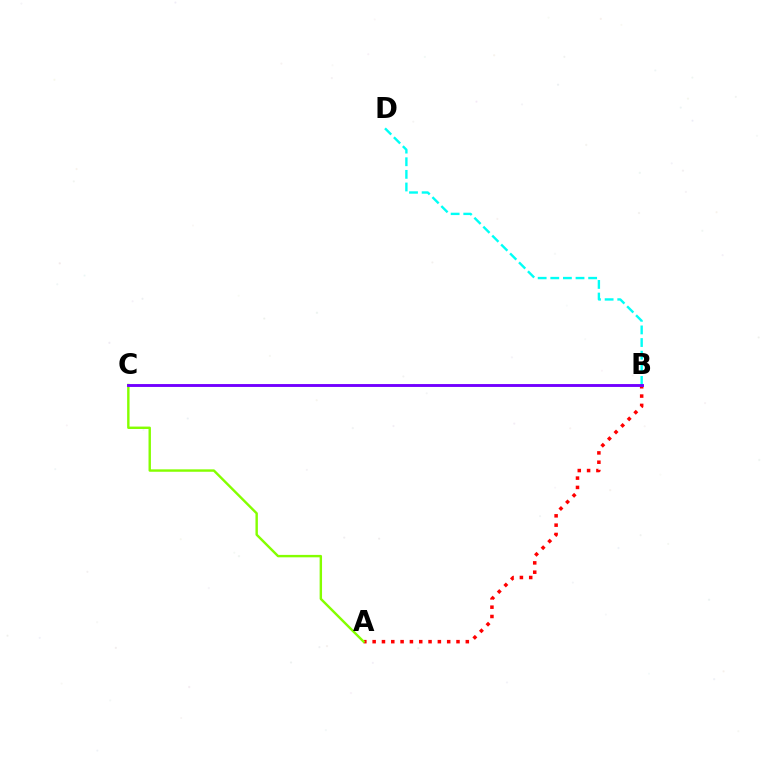{('A', 'B'): [{'color': '#ff0000', 'line_style': 'dotted', 'thickness': 2.53}], ('A', 'C'): [{'color': '#84ff00', 'line_style': 'solid', 'thickness': 1.74}], ('B', 'D'): [{'color': '#00fff6', 'line_style': 'dashed', 'thickness': 1.71}], ('B', 'C'): [{'color': '#7200ff', 'line_style': 'solid', 'thickness': 2.08}]}